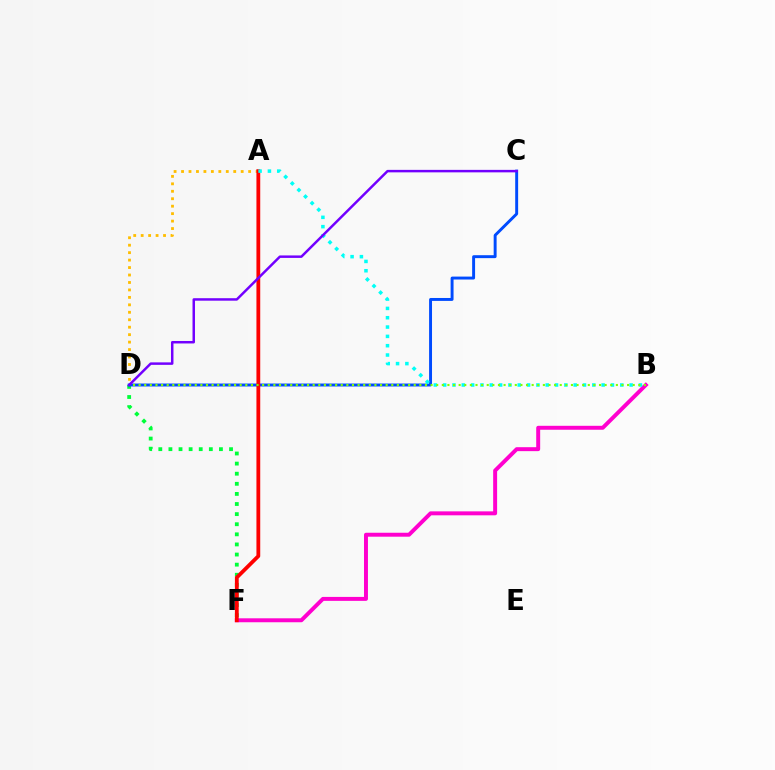{('D', 'F'): [{'color': '#00ff39', 'line_style': 'dotted', 'thickness': 2.75}], ('A', 'D'): [{'color': '#ffbd00', 'line_style': 'dotted', 'thickness': 2.03}], ('C', 'D'): [{'color': '#004bff', 'line_style': 'solid', 'thickness': 2.11}, {'color': '#7200ff', 'line_style': 'solid', 'thickness': 1.78}], ('B', 'F'): [{'color': '#ff00cf', 'line_style': 'solid', 'thickness': 2.84}], ('A', 'F'): [{'color': '#ff0000', 'line_style': 'solid', 'thickness': 2.73}], ('A', 'B'): [{'color': '#00fff6', 'line_style': 'dotted', 'thickness': 2.53}], ('B', 'D'): [{'color': '#84ff00', 'line_style': 'dotted', 'thickness': 1.53}]}